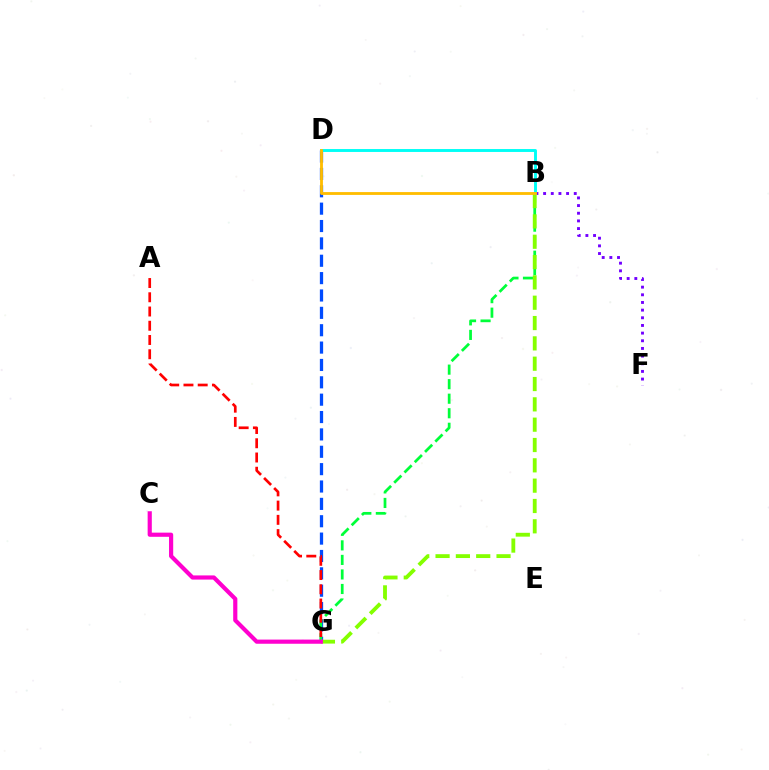{('D', 'G'): [{'color': '#004bff', 'line_style': 'dashed', 'thickness': 2.36}], ('B', 'G'): [{'color': '#00ff39', 'line_style': 'dashed', 'thickness': 1.97}, {'color': '#84ff00', 'line_style': 'dashed', 'thickness': 2.76}], ('B', 'F'): [{'color': '#7200ff', 'line_style': 'dotted', 'thickness': 2.08}], ('A', 'G'): [{'color': '#ff0000', 'line_style': 'dashed', 'thickness': 1.93}], ('B', 'D'): [{'color': '#00fff6', 'line_style': 'solid', 'thickness': 2.1}, {'color': '#ffbd00', 'line_style': 'solid', 'thickness': 2.03}], ('C', 'G'): [{'color': '#ff00cf', 'line_style': 'solid', 'thickness': 3.0}]}